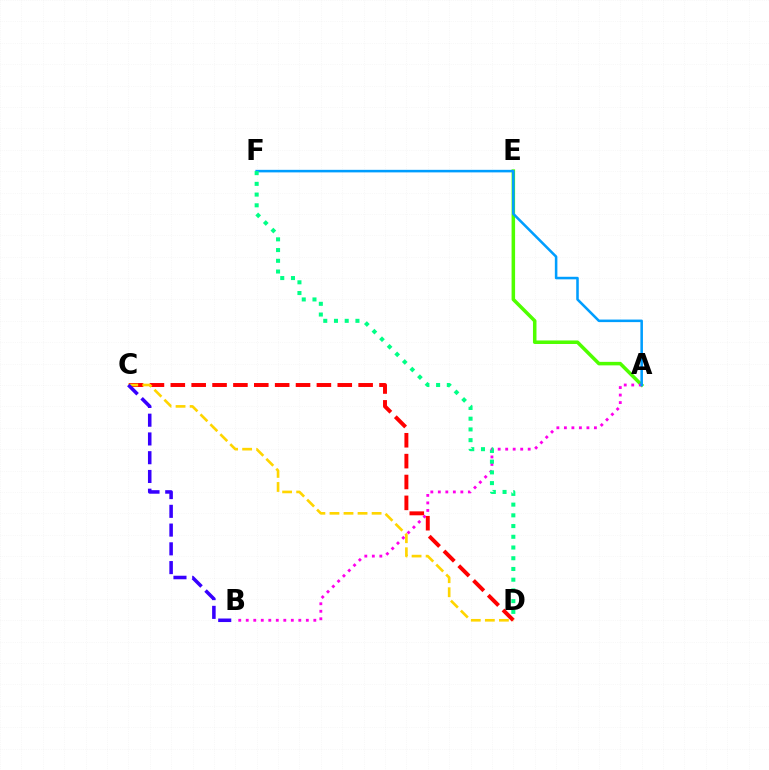{('A', 'E'): [{'color': '#4fff00', 'line_style': 'solid', 'thickness': 2.54}], ('A', 'B'): [{'color': '#ff00ed', 'line_style': 'dotted', 'thickness': 2.04}], ('C', 'D'): [{'color': '#ff0000', 'line_style': 'dashed', 'thickness': 2.84}, {'color': '#ffd500', 'line_style': 'dashed', 'thickness': 1.91}], ('A', 'F'): [{'color': '#009eff', 'line_style': 'solid', 'thickness': 1.84}], ('D', 'F'): [{'color': '#00ff86', 'line_style': 'dotted', 'thickness': 2.91}], ('B', 'C'): [{'color': '#3700ff', 'line_style': 'dashed', 'thickness': 2.55}]}